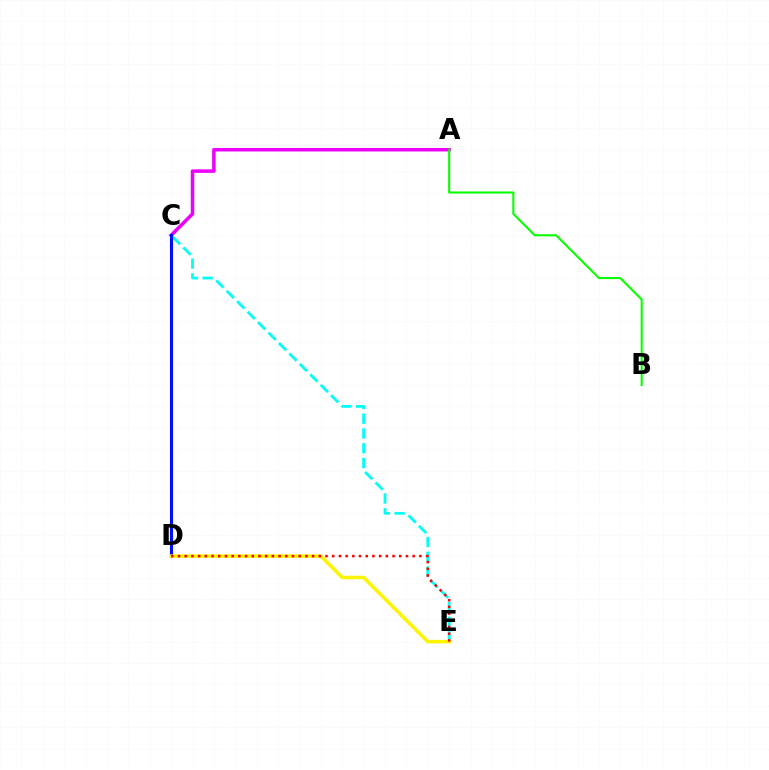{('A', 'C'): [{'color': '#ee00ff', 'line_style': 'solid', 'thickness': 2.53}], ('C', 'E'): [{'color': '#00fff6', 'line_style': 'dashed', 'thickness': 2.01}], ('C', 'D'): [{'color': '#0010ff', 'line_style': 'solid', 'thickness': 2.23}], ('D', 'E'): [{'color': '#fcf500', 'line_style': 'solid', 'thickness': 2.55}, {'color': '#ff0000', 'line_style': 'dotted', 'thickness': 1.82}], ('A', 'B'): [{'color': '#08ff00', 'line_style': 'solid', 'thickness': 1.51}]}